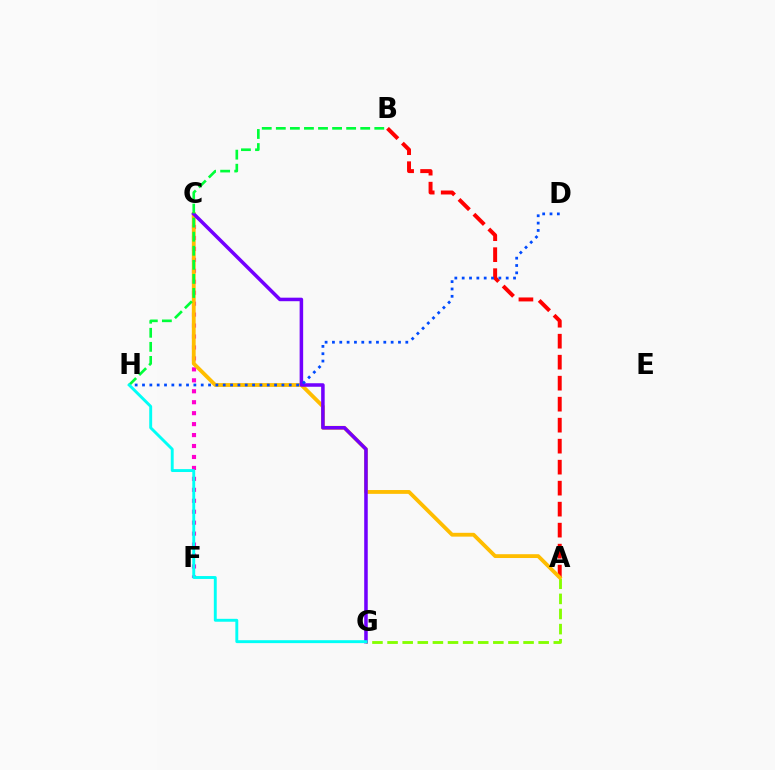{('A', 'B'): [{'color': '#ff0000', 'line_style': 'dashed', 'thickness': 2.85}], ('A', 'G'): [{'color': '#84ff00', 'line_style': 'dashed', 'thickness': 2.05}], ('C', 'F'): [{'color': '#ff00cf', 'line_style': 'dotted', 'thickness': 2.98}], ('A', 'C'): [{'color': '#ffbd00', 'line_style': 'solid', 'thickness': 2.75}], ('C', 'G'): [{'color': '#7200ff', 'line_style': 'solid', 'thickness': 2.54}], ('D', 'H'): [{'color': '#004bff', 'line_style': 'dotted', 'thickness': 1.99}], ('B', 'H'): [{'color': '#00ff39', 'line_style': 'dashed', 'thickness': 1.91}], ('G', 'H'): [{'color': '#00fff6', 'line_style': 'solid', 'thickness': 2.09}]}